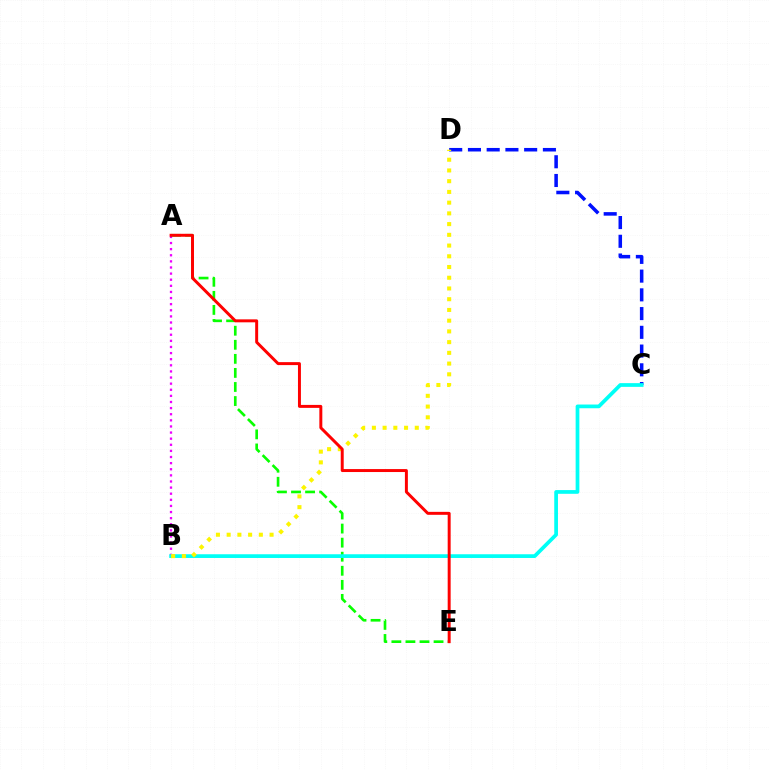{('A', 'B'): [{'color': '#ee00ff', 'line_style': 'dotted', 'thickness': 1.66}], ('C', 'D'): [{'color': '#0010ff', 'line_style': 'dashed', 'thickness': 2.55}], ('A', 'E'): [{'color': '#08ff00', 'line_style': 'dashed', 'thickness': 1.91}, {'color': '#ff0000', 'line_style': 'solid', 'thickness': 2.13}], ('B', 'C'): [{'color': '#00fff6', 'line_style': 'solid', 'thickness': 2.68}], ('B', 'D'): [{'color': '#fcf500', 'line_style': 'dotted', 'thickness': 2.92}]}